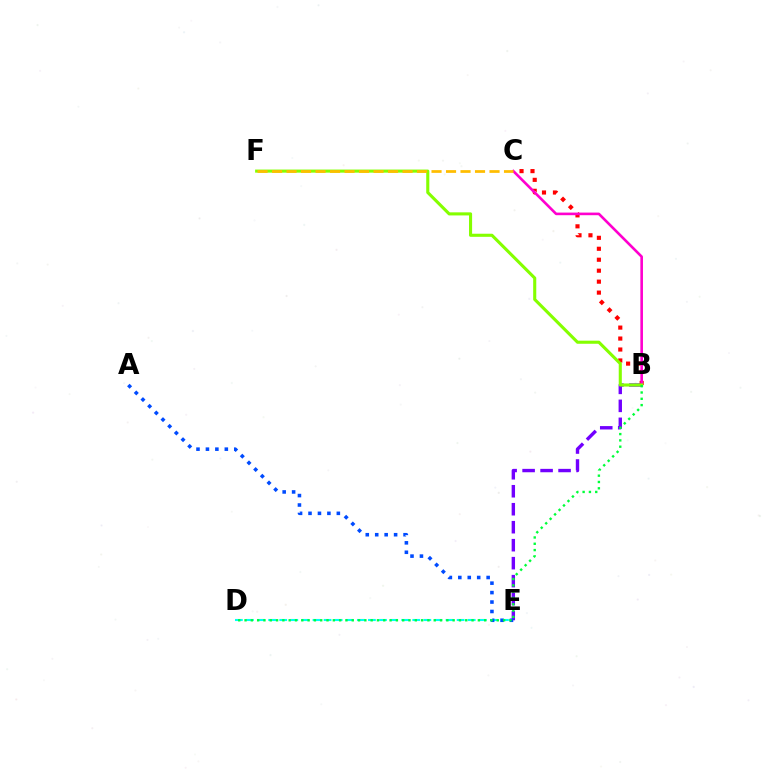{('B', 'E'): [{'color': '#7200ff', 'line_style': 'dashed', 'thickness': 2.44}], ('B', 'C'): [{'color': '#ff0000', 'line_style': 'dotted', 'thickness': 2.98}, {'color': '#ff00cf', 'line_style': 'solid', 'thickness': 1.88}], ('D', 'E'): [{'color': '#00fff6', 'line_style': 'dashed', 'thickness': 1.51}], ('B', 'F'): [{'color': '#84ff00', 'line_style': 'solid', 'thickness': 2.23}], ('C', 'F'): [{'color': '#ffbd00', 'line_style': 'dashed', 'thickness': 1.97}], ('A', 'E'): [{'color': '#004bff', 'line_style': 'dotted', 'thickness': 2.57}], ('B', 'D'): [{'color': '#00ff39', 'line_style': 'dotted', 'thickness': 1.71}]}